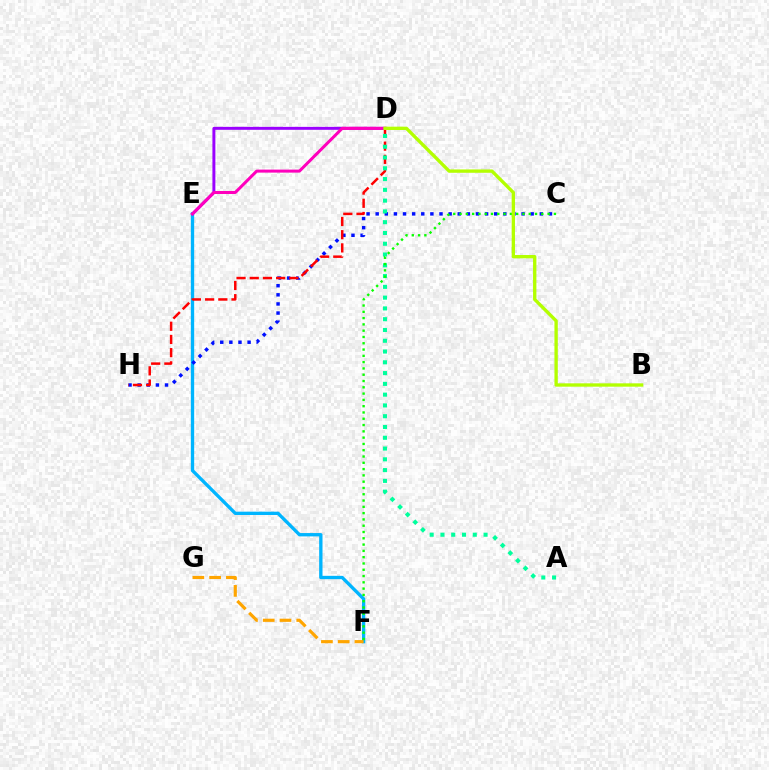{('E', 'F'): [{'color': '#00b5ff', 'line_style': 'solid', 'thickness': 2.4}], ('C', 'H'): [{'color': '#0010ff', 'line_style': 'dotted', 'thickness': 2.48}], ('D', 'E'): [{'color': '#9b00ff', 'line_style': 'solid', 'thickness': 2.12}, {'color': '#ff00bd', 'line_style': 'solid', 'thickness': 2.17}], ('D', 'H'): [{'color': '#ff0000', 'line_style': 'dashed', 'thickness': 1.79}], ('F', 'G'): [{'color': '#ffa500', 'line_style': 'dashed', 'thickness': 2.28}], ('A', 'D'): [{'color': '#00ff9d', 'line_style': 'dotted', 'thickness': 2.93}], ('C', 'F'): [{'color': '#08ff00', 'line_style': 'dotted', 'thickness': 1.71}], ('B', 'D'): [{'color': '#b3ff00', 'line_style': 'solid', 'thickness': 2.41}]}